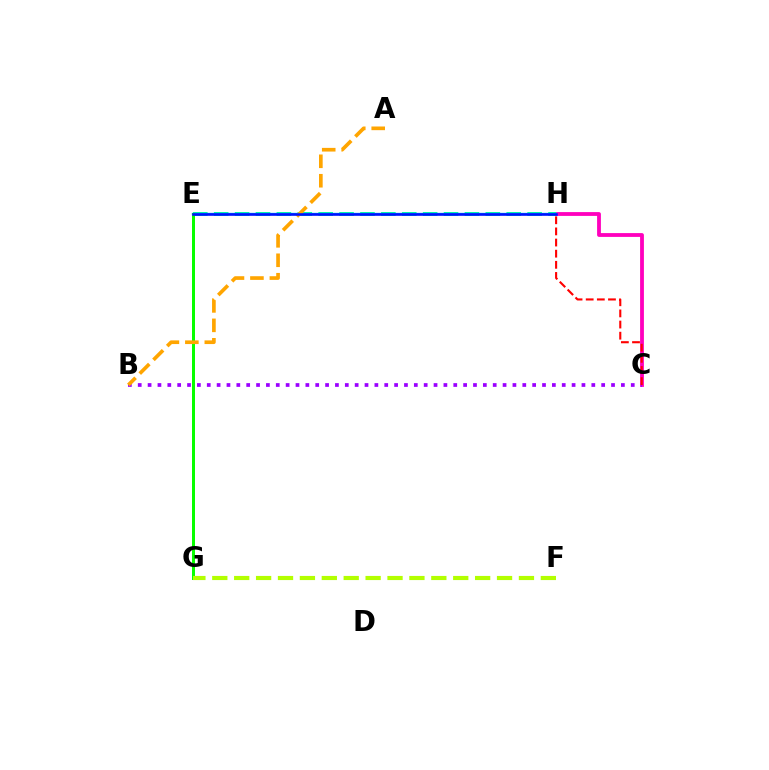{('C', 'H'): [{'color': '#ff00bd', 'line_style': 'solid', 'thickness': 2.74}, {'color': '#ff0000', 'line_style': 'dashed', 'thickness': 1.51}], ('E', 'H'): [{'color': '#00ff9d', 'line_style': 'dashed', 'thickness': 2.84}, {'color': '#00b5ff', 'line_style': 'solid', 'thickness': 1.71}, {'color': '#0010ff', 'line_style': 'solid', 'thickness': 1.86}], ('B', 'C'): [{'color': '#9b00ff', 'line_style': 'dotted', 'thickness': 2.68}], ('E', 'G'): [{'color': '#08ff00', 'line_style': 'solid', 'thickness': 2.15}], ('A', 'B'): [{'color': '#ffa500', 'line_style': 'dashed', 'thickness': 2.64}], ('F', 'G'): [{'color': '#b3ff00', 'line_style': 'dashed', 'thickness': 2.98}]}